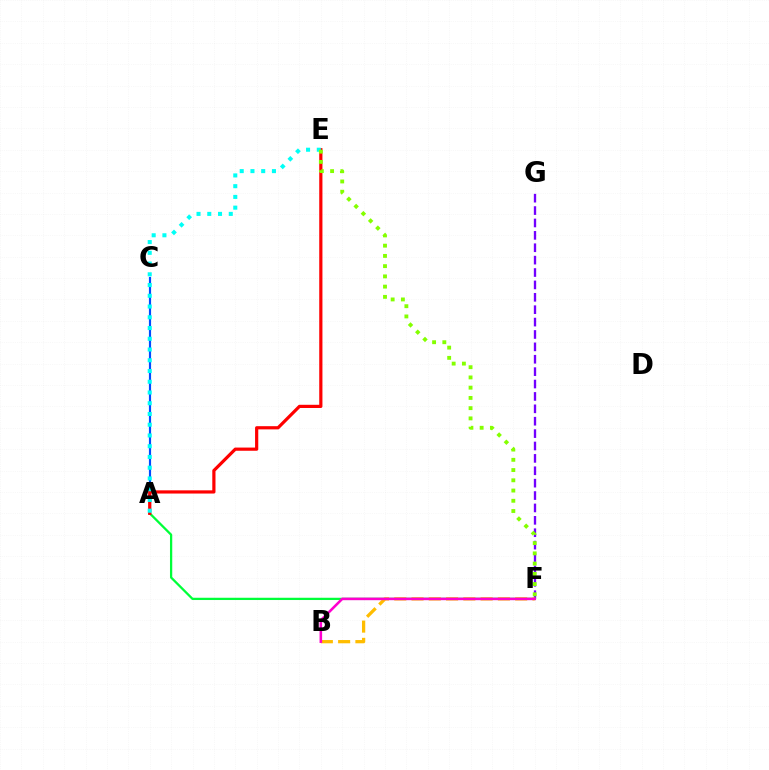{('F', 'G'): [{'color': '#7200ff', 'line_style': 'dashed', 'thickness': 1.68}], ('A', 'C'): [{'color': '#004bff', 'line_style': 'solid', 'thickness': 1.56}], ('A', 'F'): [{'color': '#00ff39', 'line_style': 'solid', 'thickness': 1.64}], ('B', 'F'): [{'color': '#ffbd00', 'line_style': 'dashed', 'thickness': 2.35}, {'color': '#ff00cf', 'line_style': 'solid', 'thickness': 1.85}], ('A', 'E'): [{'color': '#ff0000', 'line_style': 'solid', 'thickness': 2.3}, {'color': '#00fff6', 'line_style': 'dotted', 'thickness': 2.92}], ('E', 'F'): [{'color': '#84ff00', 'line_style': 'dotted', 'thickness': 2.78}]}